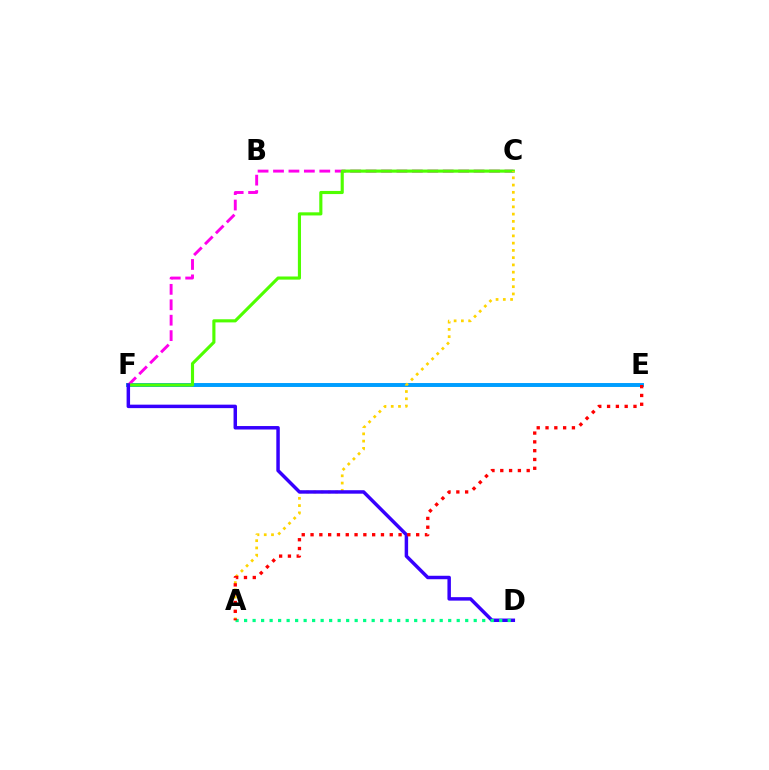{('E', 'F'): [{'color': '#009eff', 'line_style': 'solid', 'thickness': 2.83}], ('C', 'F'): [{'color': '#ff00ed', 'line_style': 'dashed', 'thickness': 2.1}, {'color': '#4fff00', 'line_style': 'solid', 'thickness': 2.25}], ('A', 'C'): [{'color': '#ffd500', 'line_style': 'dotted', 'thickness': 1.97}], ('D', 'F'): [{'color': '#3700ff', 'line_style': 'solid', 'thickness': 2.5}], ('A', 'D'): [{'color': '#00ff86', 'line_style': 'dotted', 'thickness': 2.31}], ('A', 'E'): [{'color': '#ff0000', 'line_style': 'dotted', 'thickness': 2.39}]}